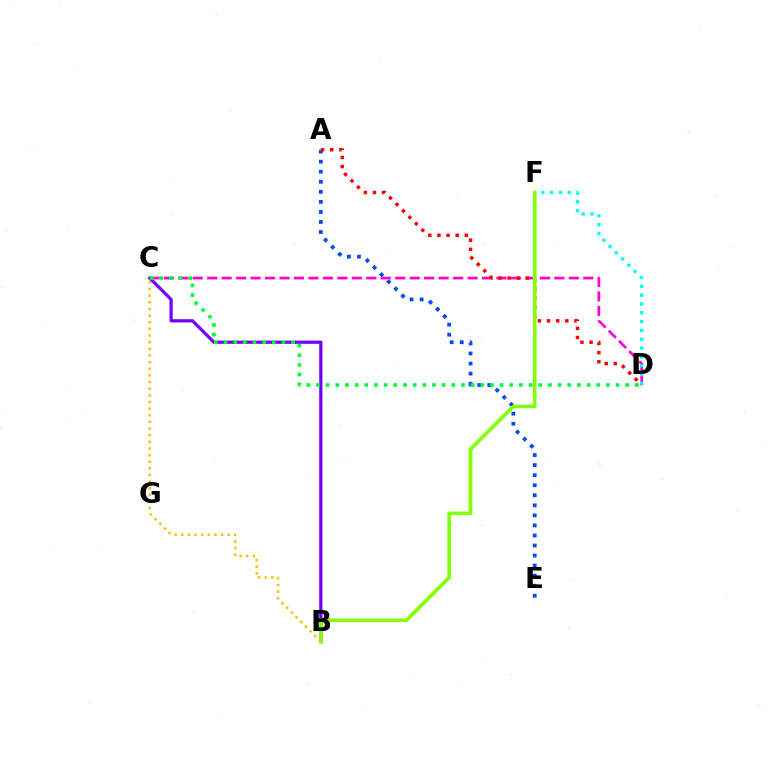{('A', 'E'): [{'color': '#004bff', 'line_style': 'dotted', 'thickness': 2.73}], ('B', 'C'): [{'color': '#7200ff', 'line_style': 'solid', 'thickness': 2.32}, {'color': '#ffbd00', 'line_style': 'dotted', 'thickness': 1.8}], ('C', 'D'): [{'color': '#ff00cf', 'line_style': 'dashed', 'thickness': 1.97}, {'color': '#00ff39', 'line_style': 'dotted', 'thickness': 2.63}], ('D', 'F'): [{'color': '#00fff6', 'line_style': 'dotted', 'thickness': 2.4}], ('A', 'D'): [{'color': '#ff0000', 'line_style': 'dotted', 'thickness': 2.48}], ('B', 'F'): [{'color': '#84ff00', 'line_style': 'solid', 'thickness': 2.59}]}